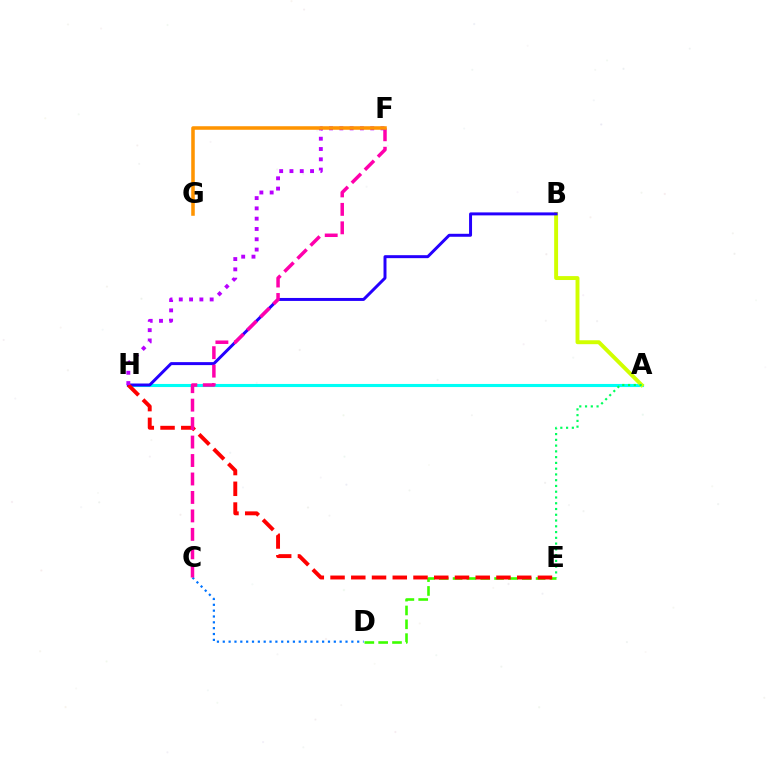{('D', 'E'): [{'color': '#3dff00', 'line_style': 'dashed', 'thickness': 1.88}], ('C', 'D'): [{'color': '#0074ff', 'line_style': 'dotted', 'thickness': 1.59}], ('A', 'H'): [{'color': '#00fff6', 'line_style': 'solid', 'thickness': 2.23}], ('A', 'B'): [{'color': '#d1ff00', 'line_style': 'solid', 'thickness': 2.82}], ('B', 'H'): [{'color': '#2500ff', 'line_style': 'solid', 'thickness': 2.14}], ('A', 'E'): [{'color': '#00ff5c', 'line_style': 'dotted', 'thickness': 1.57}], ('E', 'H'): [{'color': '#ff0000', 'line_style': 'dashed', 'thickness': 2.82}], ('C', 'F'): [{'color': '#ff00ac', 'line_style': 'dashed', 'thickness': 2.51}], ('F', 'H'): [{'color': '#b900ff', 'line_style': 'dotted', 'thickness': 2.8}], ('F', 'G'): [{'color': '#ff9400', 'line_style': 'solid', 'thickness': 2.56}]}